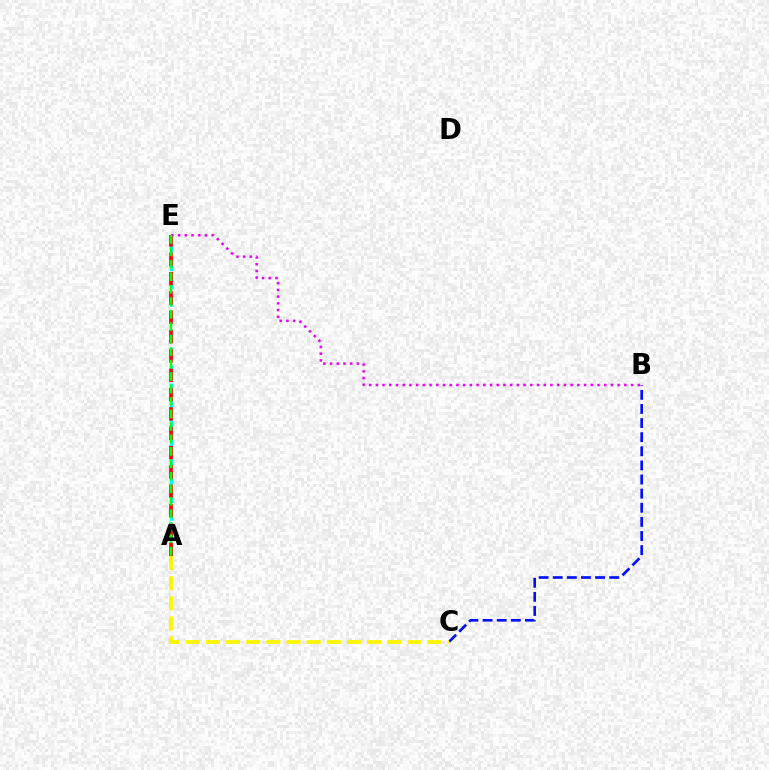{('B', 'C'): [{'color': '#0010ff', 'line_style': 'dashed', 'thickness': 1.92}], ('A', 'E'): [{'color': '#00fff6', 'line_style': 'dashed', 'thickness': 2.42}, {'color': '#ff0000', 'line_style': 'dashed', 'thickness': 2.63}, {'color': '#08ff00', 'line_style': 'dashed', 'thickness': 1.69}], ('A', 'C'): [{'color': '#fcf500', 'line_style': 'dashed', 'thickness': 2.74}], ('B', 'E'): [{'color': '#ee00ff', 'line_style': 'dotted', 'thickness': 1.82}]}